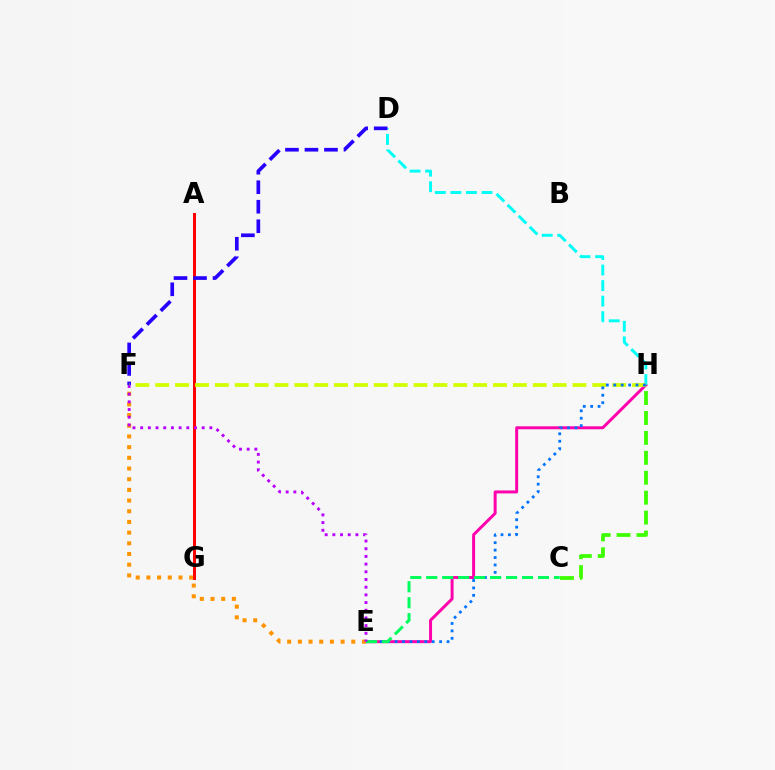{('A', 'G'): [{'color': '#ff0000', 'line_style': 'solid', 'thickness': 2.16}], ('E', 'H'): [{'color': '#ff00ac', 'line_style': 'solid', 'thickness': 2.14}, {'color': '#0074ff', 'line_style': 'dotted', 'thickness': 2.02}], ('D', 'H'): [{'color': '#00fff6', 'line_style': 'dashed', 'thickness': 2.11}], ('D', 'F'): [{'color': '#2500ff', 'line_style': 'dashed', 'thickness': 2.65}], ('C', 'H'): [{'color': '#3dff00', 'line_style': 'dashed', 'thickness': 2.71}], ('F', 'H'): [{'color': '#d1ff00', 'line_style': 'dashed', 'thickness': 2.7}], ('E', 'F'): [{'color': '#ff9400', 'line_style': 'dotted', 'thickness': 2.9}, {'color': '#b900ff', 'line_style': 'dotted', 'thickness': 2.09}], ('C', 'E'): [{'color': '#00ff5c', 'line_style': 'dashed', 'thickness': 2.17}]}